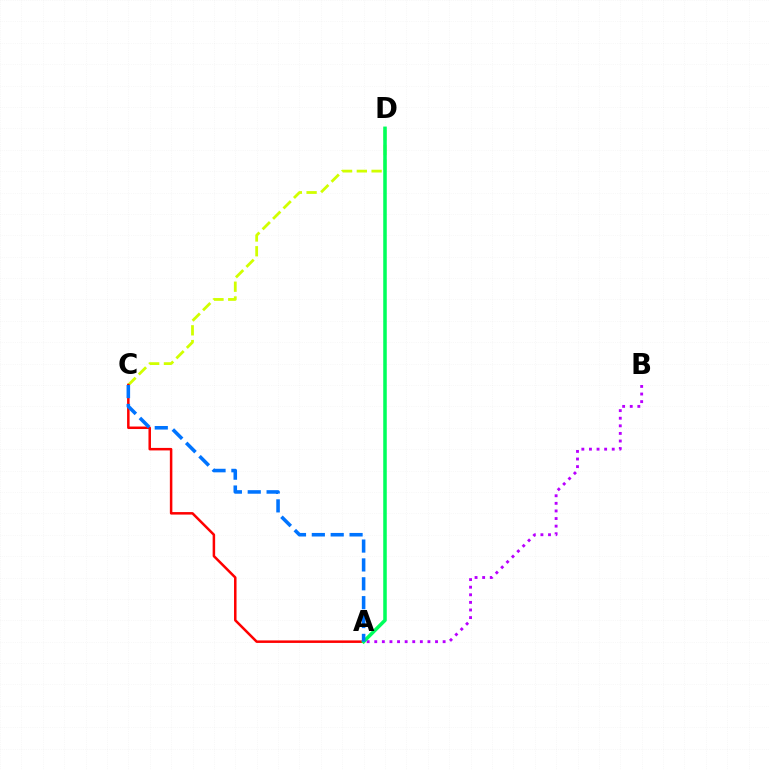{('C', 'D'): [{'color': '#d1ff00', 'line_style': 'dashed', 'thickness': 2.01}], ('A', 'C'): [{'color': '#ff0000', 'line_style': 'solid', 'thickness': 1.81}, {'color': '#0074ff', 'line_style': 'dashed', 'thickness': 2.56}], ('A', 'B'): [{'color': '#b900ff', 'line_style': 'dotted', 'thickness': 2.06}], ('A', 'D'): [{'color': '#00ff5c', 'line_style': 'solid', 'thickness': 2.55}]}